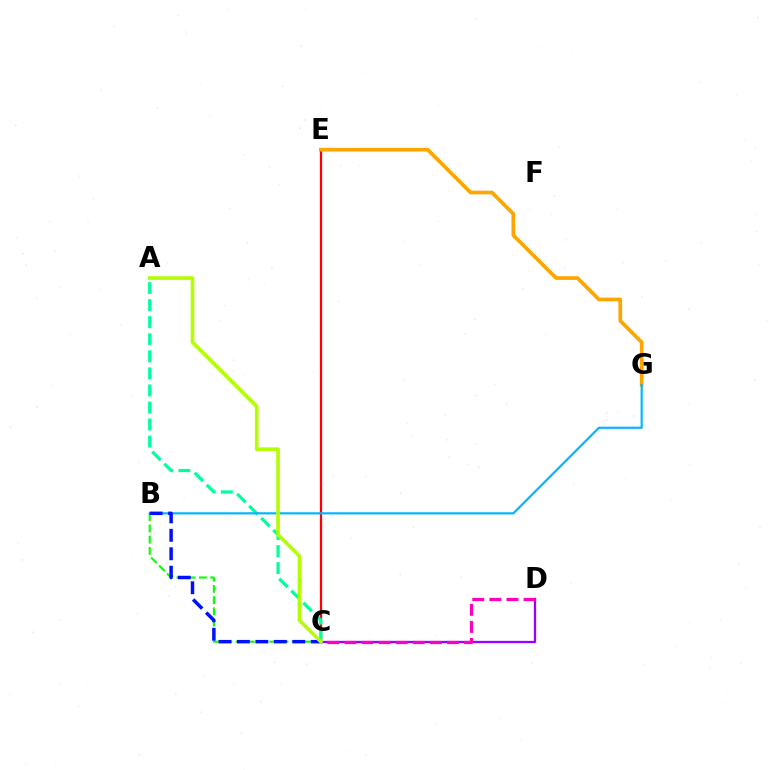{('C', 'D'): [{'color': '#9b00ff', 'line_style': 'solid', 'thickness': 1.65}, {'color': '#ff00bd', 'line_style': 'dashed', 'thickness': 2.32}], ('C', 'E'): [{'color': '#ff0000', 'line_style': 'solid', 'thickness': 1.63}], ('A', 'C'): [{'color': '#00ff9d', 'line_style': 'dashed', 'thickness': 2.32}, {'color': '#b3ff00', 'line_style': 'solid', 'thickness': 2.62}], ('B', 'C'): [{'color': '#08ff00', 'line_style': 'dashed', 'thickness': 1.52}, {'color': '#0010ff', 'line_style': 'dashed', 'thickness': 2.51}], ('E', 'G'): [{'color': '#ffa500', 'line_style': 'solid', 'thickness': 2.65}], ('B', 'G'): [{'color': '#00b5ff', 'line_style': 'solid', 'thickness': 1.55}]}